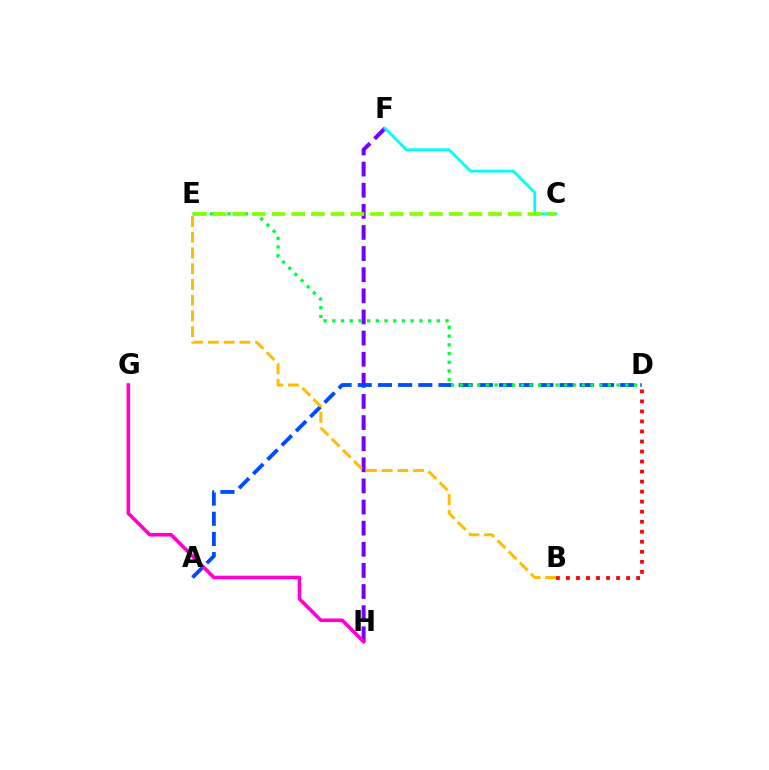{('F', 'H'): [{'color': '#7200ff', 'line_style': 'dashed', 'thickness': 2.87}], ('B', 'D'): [{'color': '#ff0000', 'line_style': 'dotted', 'thickness': 2.72}], ('C', 'F'): [{'color': '#00fff6', 'line_style': 'solid', 'thickness': 2.02}], ('A', 'D'): [{'color': '#004bff', 'line_style': 'dashed', 'thickness': 2.74}], ('G', 'H'): [{'color': '#ff00cf', 'line_style': 'solid', 'thickness': 2.59}], ('B', 'E'): [{'color': '#ffbd00', 'line_style': 'dashed', 'thickness': 2.14}], ('D', 'E'): [{'color': '#00ff39', 'line_style': 'dotted', 'thickness': 2.37}], ('C', 'E'): [{'color': '#84ff00', 'line_style': 'dashed', 'thickness': 2.67}]}